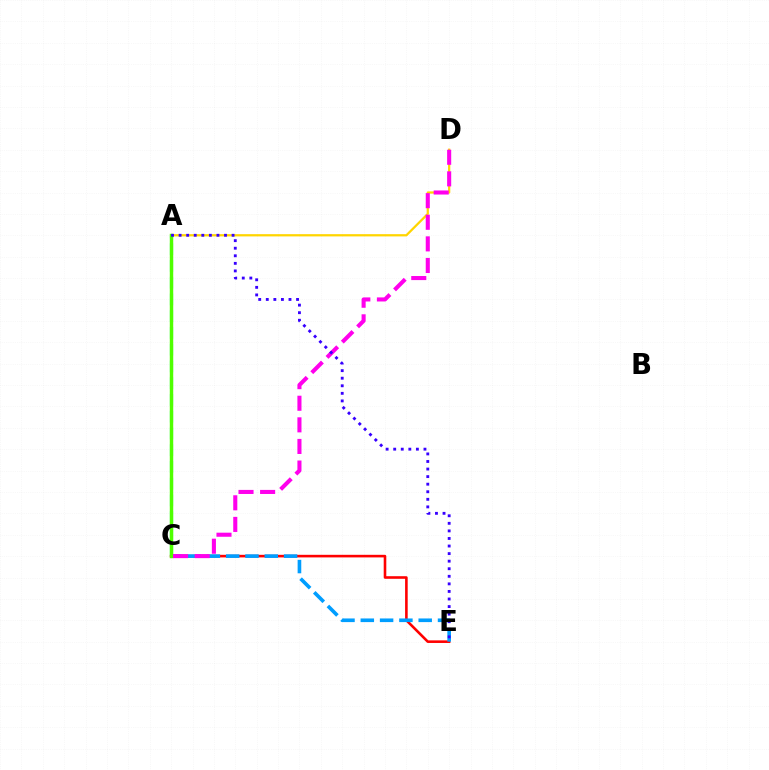{('C', 'E'): [{'color': '#ff0000', 'line_style': 'solid', 'thickness': 1.87}, {'color': '#009eff', 'line_style': 'dashed', 'thickness': 2.62}], ('A', 'D'): [{'color': '#ffd500', 'line_style': 'solid', 'thickness': 1.62}], ('A', 'C'): [{'color': '#00ff86', 'line_style': 'dashed', 'thickness': 2.28}, {'color': '#4fff00', 'line_style': 'solid', 'thickness': 2.48}], ('C', 'D'): [{'color': '#ff00ed', 'line_style': 'dashed', 'thickness': 2.93}], ('A', 'E'): [{'color': '#3700ff', 'line_style': 'dotted', 'thickness': 2.06}]}